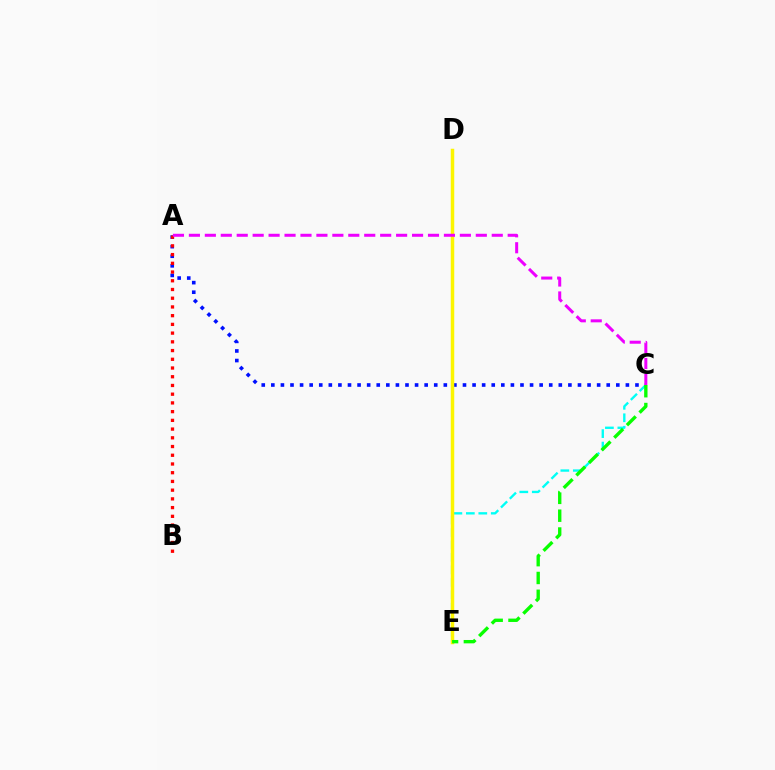{('A', 'C'): [{'color': '#0010ff', 'line_style': 'dotted', 'thickness': 2.6}, {'color': '#ee00ff', 'line_style': 'dashed', 'thickness': 2.17}], ('C', 'E'): [{'color': '#00fff6', 'line_style': 'dashed', 'thickness': 1.69}, {'color': '#08ff00', 'line_style': 'dashed', 'thickness': 2.42}], ('D', 'E'): [{'color': '#fcf500', 'line_style': 'solid', 'thickness': 2.51}], ('A', 'B'): [{'color': '#ff0000', 'line_style': 'dotted', 'thickness': 2.37}]}